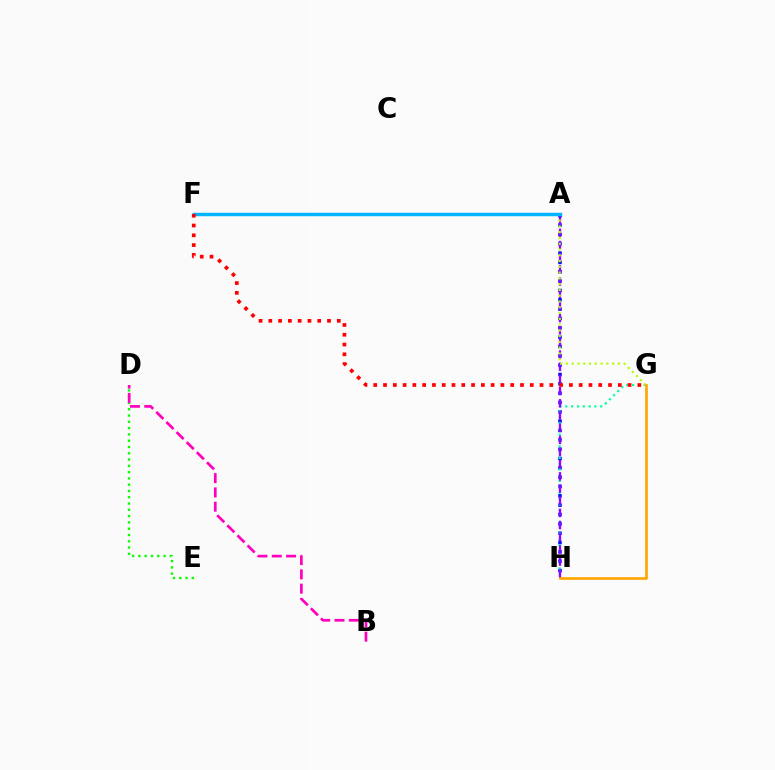{('D', 'E'): [{'color': '#08ff00', 'line_style': 'dotted', 'thickness': 1.71}], ('A', 'H'): [{'color': '#0010ff', 'line_style': 'dotted', 'thickness': 2.54}, {'color': '#9b00ff', 'line_style': 'dashed', 'thickness': 1.65}], ('G', 'H'): [{'color': '#00ff9d', 'line_style': 'dotted', 'thickness': 1.58}, {'color': '#ffa500', 'line_style': 'solid', 'thickness': 1.94}], ('B', 'D'): [{'color': '#ff00bd', 'line_style': 'dashed', 'thickness': 1.94}], ('A', 'G'): [{'color': '#b3ff00', 'line_style': 'dotted', 'thickness': 1.57}], ('A', 'F'): [{'color': '#00b5ff', 'line_style': 'solid', 'thickness': 2.49}], ('F', 'G'): [{'color': '#ff0000', 'line_style': 'dotted', 'thickness': 2.66}]}